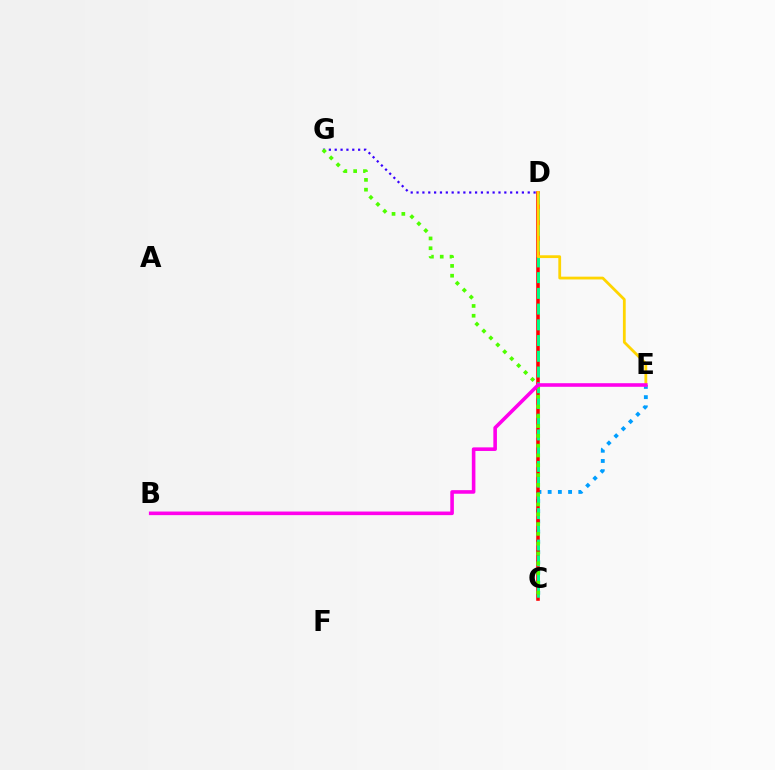{('C', 'E'): [{'color': '#009eff', 'line_style': 'dotted', 'thickness': 2.78}], ('C', 'D'): [{'color': '#ff0000', 'line_style': 'solid', 'thickness': 2.58}, {'color': '#00ff86', 'line_style': 'dashed', 'thickness': 2.14}], ('D', 'G'): [{'color': '#3700ff', 'line_style': 'dotted', 'thickness': 1.59}], ('D', 'E'): [{'color': '#ffd500', 'line_style': 'solid', 'thickness': 2.01}], ('C', 'G'): [{'color': '#4fff00', 'line_style': 'dotted', 'thickness': 2.66}], ('B', 'E'): [{'color': '#ff00ed', 'line_style': 'solid', 'thickness': 2.59}]}